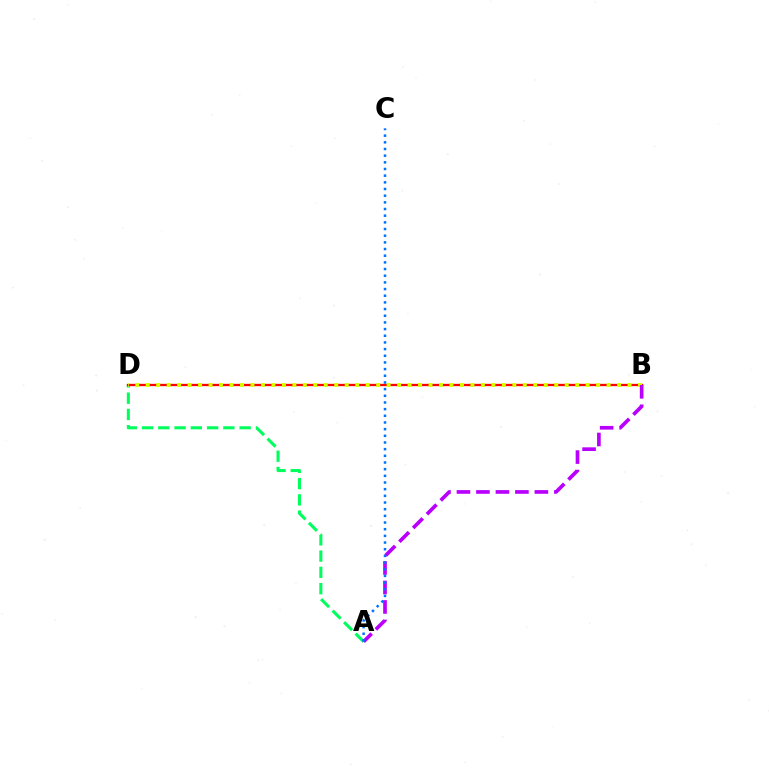{('A', 'D'): [{'color': '#00ff5c', 'line_style': 'dashed', 'thickness': 2.21}], ('B', 'D'): [{'color': '#ff0000', 'line_style': 'solid', 'thickness': 1.67}, {'color': '#d1ff00', 'line_style': 'dotted', 'thickness': 2.85}], ('A', 'B'): [{'color': '#b900ff', 'line_style': 'dashed', 'thickness': 2.65}], ('A', 'C'): [{'color': '#0074ff', 'line_style': 'dotted', 'thickness': 1.81}]}